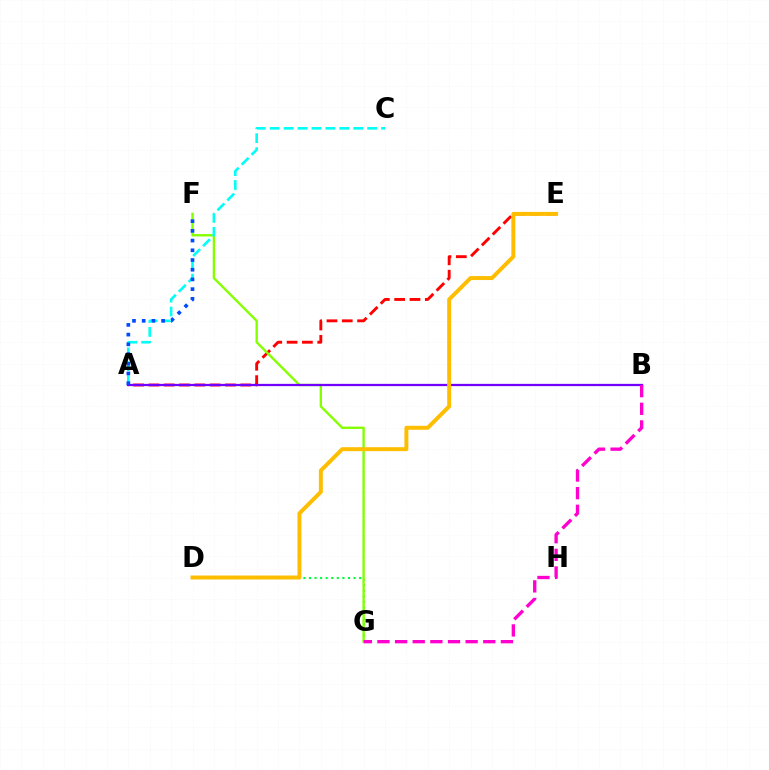{('A', 'E'): [{'color': '#ff0000', 'line_style': 'dashed', 'thickness': 2.08}], ('D', 'G'): [{'color': '#00ff39', 'line_style': 'dotted', 'thickness': 1.51}], ('F', 'G'): [{'color': '#84ff00', 'line_style': 'solid', 'thickness': 1.7}], ('A', 'C'): [{'color': '#00fff6', 'line_style': 'dashed', 'thickness': 1.89}], ('A', 'B'): [{'color': '#7200ff', 'line_style': 'solid', 'thickness': 1.63}], ('A', 'F'): [{'color': '#004bff', 'line_style': 'dotted', 'thickness': 2.64}], ('B', 'G'): [{'color': '#ff00cf', 'line_style': 'dashed', 'thickness': 2.4}], ('D', 'E'): [{'color': '#ffbd00', 'line_style': 'solid', 'thickness': 2.84}]}